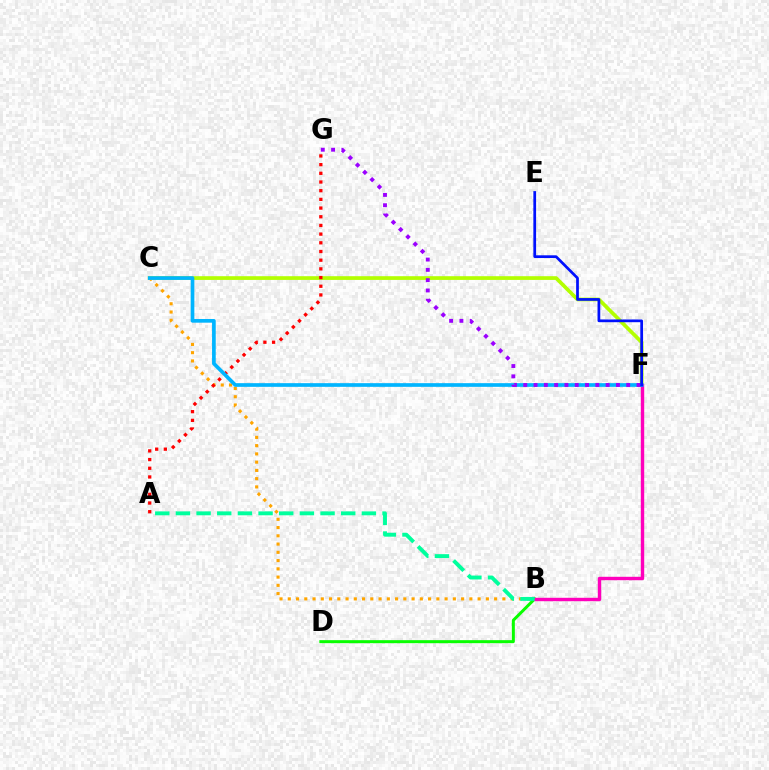{('C', 'F'): [{'color': '#b3ff00', 'line_style': 'solid', 'thickness': 2.68}, {'color': '#00b5ff', 'line_style': 'solid', 'thickness': 2.65}], ('B', 'D'): [{'color': '#08ff00', 'line_style': 'solid', 'thickness': 2.16}], ('B', 'C'): [{'color': '#ffa500', 'line_style': 'dotted', 'thickness': 2.24}], ('B', 'F'): [{'color': '#ff00bd', 'line_style': 'solid', 'thickness': 2.45}], ('A', 'G'): [{'color': '#ff0000', 'line_style': 'dotted', 'thickness': 2.36}], ('A', 'B'): [{'color': '#00ff9d', 'line_style': 'dashed', 'thickness': 2.81}], ('F', 'G'): [{'color': '#9b00ff', 'line_style': 'dotted', 'thickness': 2.8}], ('E', 'F'): [{'color': '#0010ff', 'line_style': 'solid', 'thickness': 1.97}]}